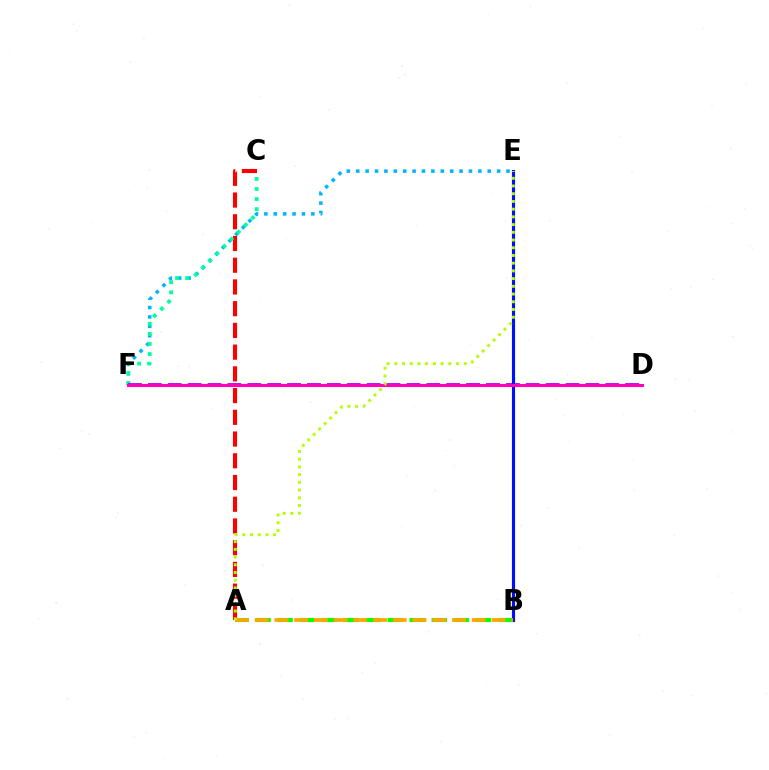{('E', 'F'): [{'color': '#00b5ff', 'line_style': 'dotted', 'thickness': 2.55}], ('A', 'B'): [{'color': '#08ff00', 'line_style': 'dashed', 'thickness': 2.99}, {'color': '#ffa500', 'line_style': 'dashed', 'thickness': 2.68}], ('A', 'C'): [{'color': '#ff0000', 'line_style': 'dashed', 'thickness': 2.95}], ('C', 'F'): [{'color': '#00ff9d', 'line_style': 'dotted', 'thickness': 2.74}], ('D', 'F'): [{'color': '#9b00ff', 'line_style': 'dashed', 'thickness': 2.7}, {'color': '#ff00bd', 'line_style': 'solid', 'thickness': 2.19}], ('B', 'E'): [{'color': '#0010ff', 'line_style': 'solid', 'thickness': 2.26}], ('A', 'E'): [{'color': '#b3ff00', 'line_style': 'dotted', 'thickness': 2.1}]}